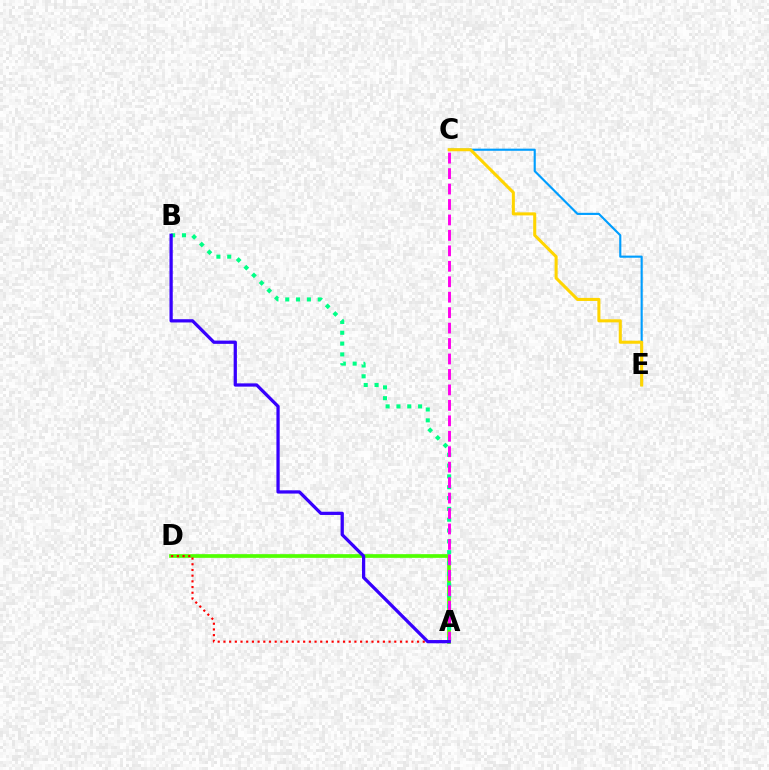{('C', 'E'): [{'color': '#009eff', 'line_style': 'solid', 'thickness': 1.54}, {'color': '#ffd500', 'line_style': 'solid', 'thickness': 2.2}], ('A', 'D'): [{'color': '#4fff00', 'line_style': 'solid', 'thickness': 2.65}, {'color': '#ff0000', 'line_style': 'dotted', 'thickness': 1.55}], ('A', 'B'): [{'color': '#00ff86', 'line_style': 'dotted', 'thickness': 2.94}, {'color': '#3700ff', 'line_style': 'solid', 'thickness': 2.35}], ('A', 'C'): [{'color': '#ff00ed', 'line_style': 'dashed', 'thickness': 2.1}]}